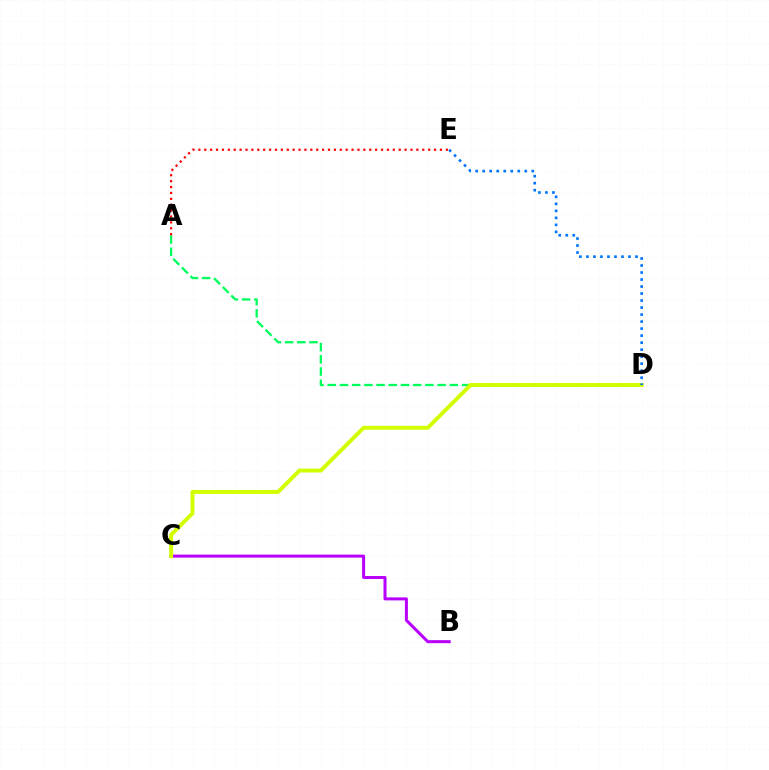{('A', 'D'): [{'color': '#00ff5c', 'line_style': 'dashed', 'thickness': 1.66}], ('B', 'C'): [{'color': '#b900ff', 'line_style': 'solid', 'thickness': 2.18}], ('A', 'E'): [{'color': '#ff0000', 'line_style': 'dotted', 'thickness': 1.6}], ('C', 'D'): [{'color': '#d1ff00', 'line_style': 'solid', 'thickness': 2.85}], ('D', 'E'): [{'color': '#0074ff', 'line_style': 'dotted', 'thickness': 1.9}]}